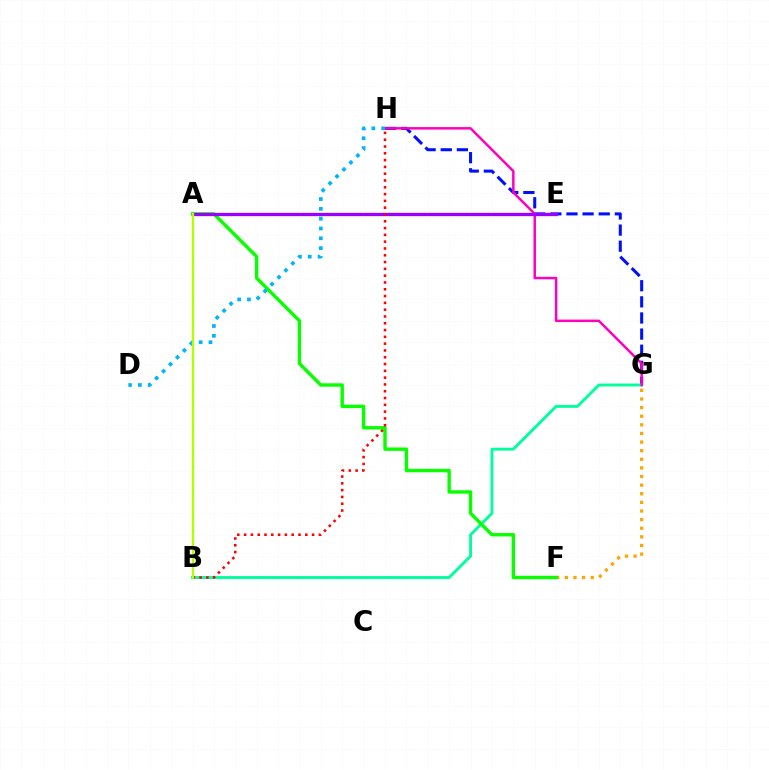{('G', 'H'): [{'color': '#0010ff', 'line_style': 'dashed', 'thickness': 2.19}, {'color': '#ff00bd', 'line_style': 'solid', 'thickness': 1.79}], ('F', 'G'): [{'color': '#ffa500', 'line_style': 'dotted', 'thickness': 2.34}], ('B', 'G'): [{'color': '#00ff9d', 'line_style': 'solid', 'thickness': 2.08}], ('A', 'F'): [{'color': '#08ff00', 'line_style': 'solid', 'thickness': 2.44}], ('A', 'E'): [{'color': '#9b00ff', 'line_style': 'solid', 'thickness': 2.38}], ('D', 'H'): [{'color': '#00b5ff', 'line_style': 'dotted', 'thickness': 2.67}], ('B', 'H'): [{'color': '#ff0000', 'line_style': 'dotted', 'thickness': 1.85}], ('A', 'B'): [{'color': '#b3ff00', 'line_style': 'solid', 'thickness': 1.68}]}